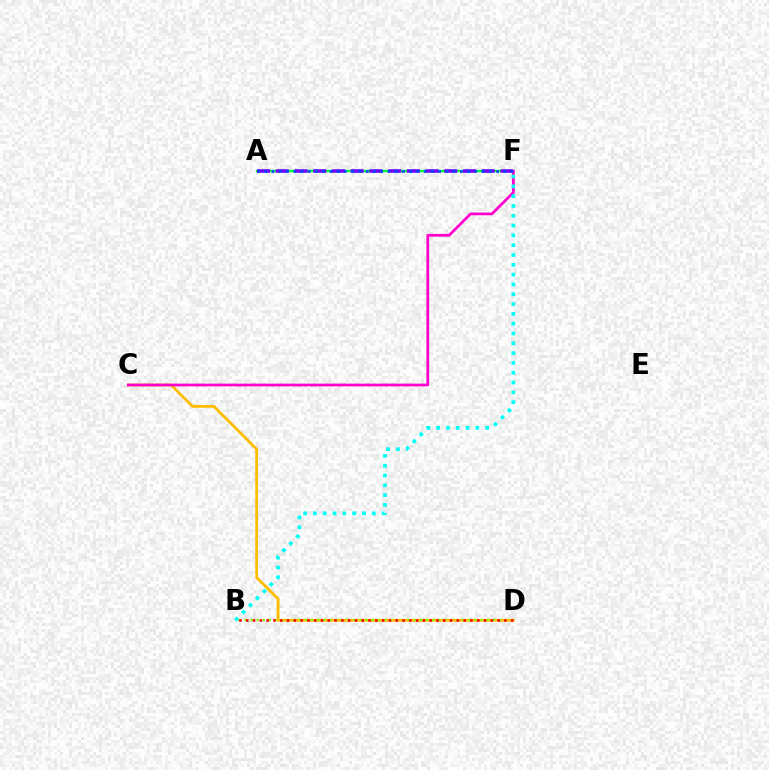{('A', 'F'): [{'color': '#00ff39', 'line_style': 'solid', 'thickness': 1.7}, {'color': '#7200ff', 'line_style': 'dashed', 'thickness': 2.54}, {'color': '#004bff', 'line_style': 'dotted', 'thickness': 1.97}], ('C', 'D'): [{'color': '#ffbd00', 'line_style': 'solid', 'thickness': 2.01}], ('B', 'D'): [{'color': '#84ff00', 'line_style': 'dotted', 'thickness': 1.64}, {'color': '#ff0000', 'line_style': 'dotted', 'thickness': 1.85}], ('C', 'F'): [{'color': '#ff00cf', 'line_style': 'solid', 'thickness': 1.98}], ('B', 'F'): [{'color': '#00fff6', 'line_style': 'dotted', 'thickness': 2.67}]}